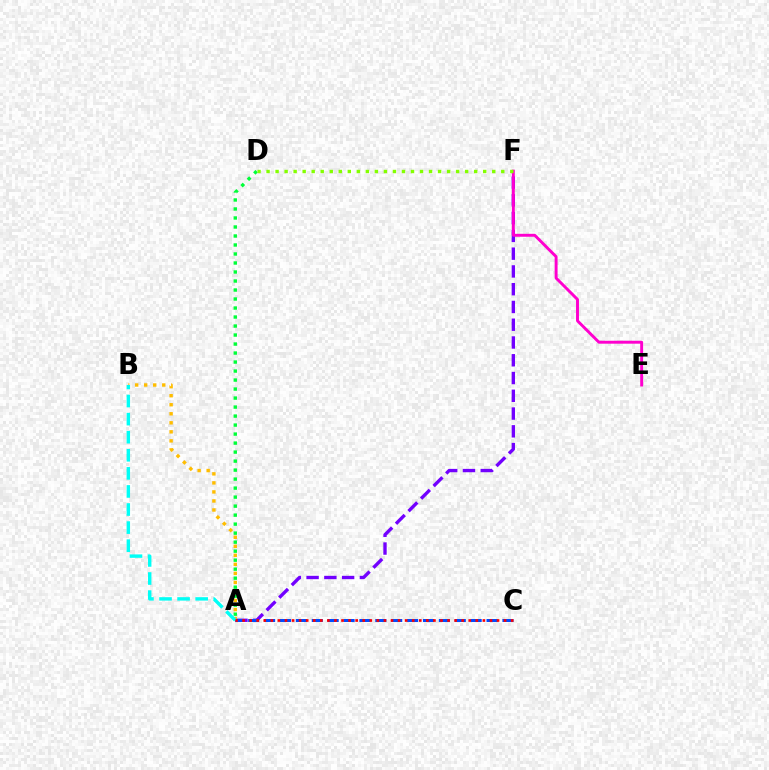{('A', 'F'): [{'color': '#7200ff', 'line_style': 'dashed', 'thickness': 2.41}], ('A', 'B'): [{'color': '#ffbd00', 'line_style': 'dotted', 'thickness': 2.45}, {'color': '#00fff6', 'line_style': 'dashed', 'thickness': 2.46}], ('A', 'C'): [{'color': '#004bff', 'line_style': 'dashed', 'thickness': 2.16}, {'color': '#ff0000', 'line_style': 'dotted', 'thickness': 1.92}], ('A', 'D'): [{'color': '#00ff39', 'line_style': 'dotted', 'thickness': 2.45}], ('E', 'F'): [{'color': '#ff00cf', 'line_style': 'solid', 'thickness': 2.11}], ('D', 'F'): [{'color': '#84ff00', 'line_style': 'dotted', 'thickness': 2.45}]}